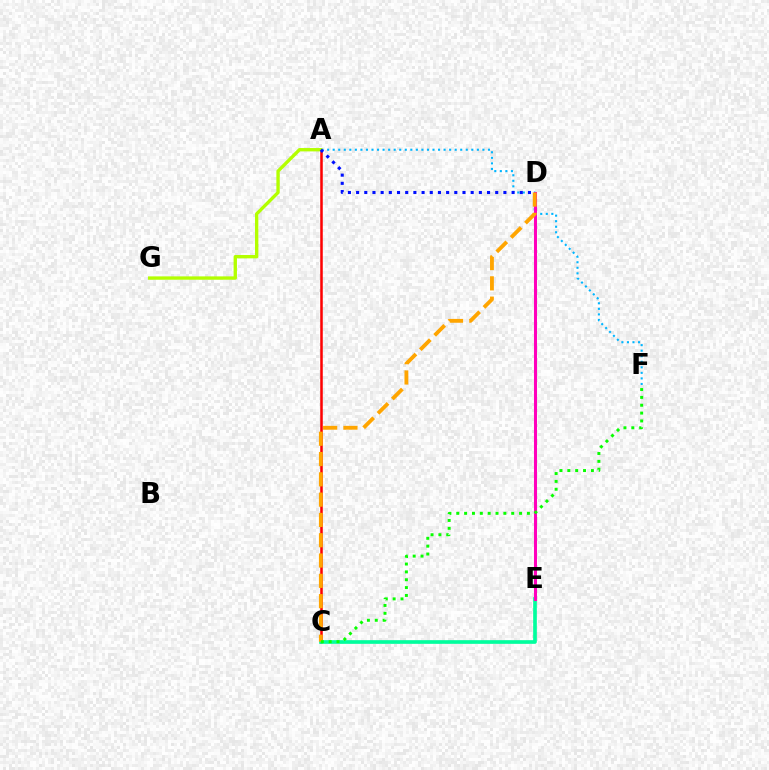{('A', 'C'): [{'color': '#ff0000', 'line_style': 'solid', 'thickness': 1.82}], ('A', 'F'): [{'color': '#00b5ff', 'line_style': 'dotted', 'thickness': 1.51}], ('A', 'G'): [{'color': '#b3ff00', 'line_style': 'solid', 'thickness': 2.41}], ('C', 'E'): [{'color': '#9b00ff', 'line_style': 'dashed', 'thickness': 1.52}, {'color': '#00ff9d', 'line_style': 'solid', 'thickness': 2.63}], ('A', 'D'): [{'color': '#0010ff', 'line_style': 'dotted', 'thickness': 2.22}], ('D', 'E'): [{'color': '#ff00bd', 'line_style': 'solid', 'thickness': 2.19}], ('C', 'D'): [{'color': '#ffa500', 'line_style': 'dashed', 'thickness': 2.76}], ('C', 'F'): [{'color': '#08ff00', 'line_style': 'dotted', 'thickness': 2.13}]}